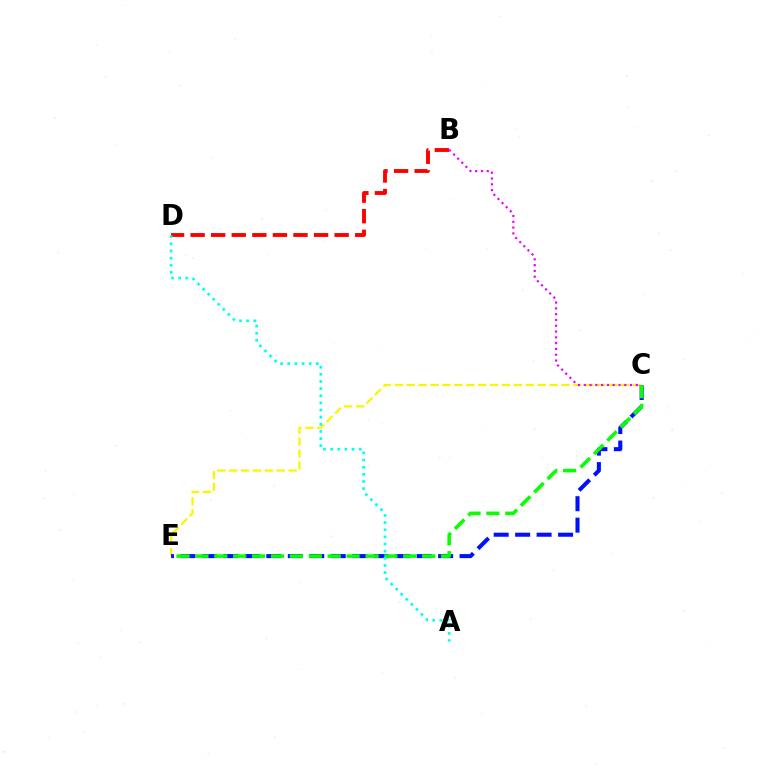{('C', 'E'): [{'color': '#fcf500', 'line_style': 'dashed', 'thickness': 1.62}, {'color': '#0010ff', 'line_style': 'dashed', 'thickness': 2.92}, {'color': '#08ff00', 'line_style': 'dashed', 'thickness': 2.57}], ('B', 'D'): [{'color': '#ff0000', 'line_style': 'dashed', 'thickness': 2.8}], ('B', 'C'): [{'color': '#ee00ff', 'line_style': 'dotted', 'thickness': 1.57}], ('A', 'D'): [{'color': '#00fff6', 'line_style': 'dotted', 'thickness': 1.94}]}